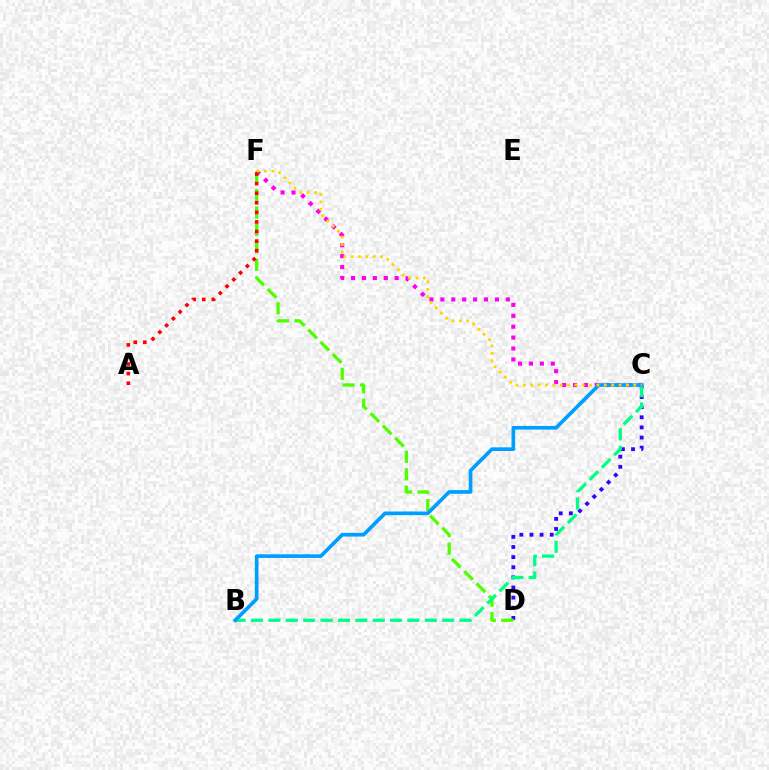{('C', 'F'): [{'color': '#ff00ed', 'line_style': 'dotted', 'thickness': 2.96}, {'color': '#ffd500', 'line_style': 'dotted', 'thickness': 2.0}], ('C', 'D'): [{'color': '#3700ff', 'line_style': 'dotted', 'thickness': 2.75}], ('D', 'F'): [{'color': '#4fff00', 'line_style': 'dashed', 'thickness': 2.37}], ('B', 'C'): [{'color': '#00ff86', 'line_style': 'dashed', 'thickness': 2.36}, {'color': '#009eff', 'line_style': 'solid', 'thickness': 2.63}], ('A', 'F'): [{'color': '#ff0000', 'line_style': 'dotted', 'thickness': 2.6}]}